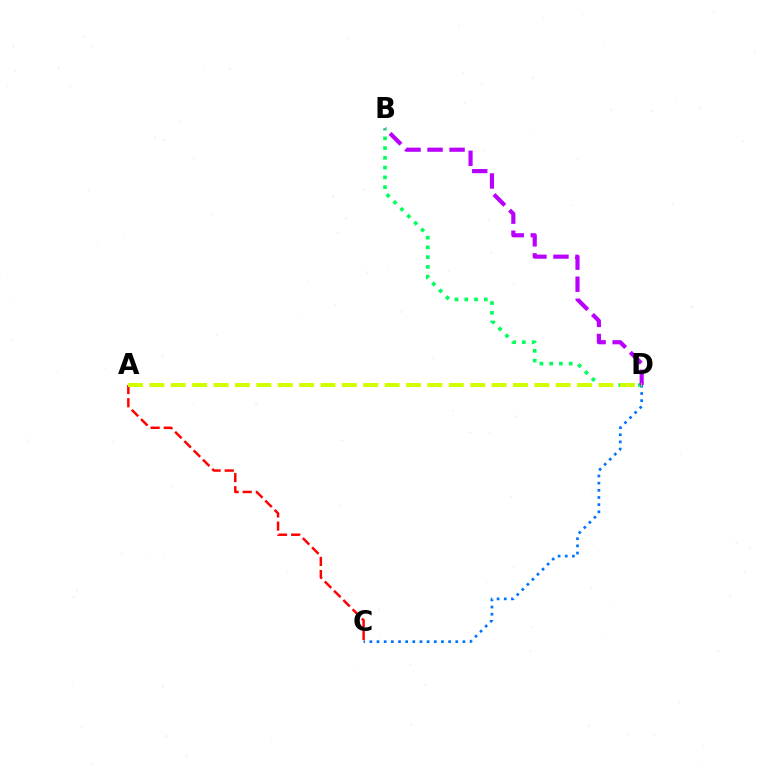{('B', 'D'): [{'color': '#00ff5c', 'line_style': 'dotted', 'thickness': 2.65}, {'color': '#b900ff', 'line_style': 'dashed', 'thickness': 2.99}], ('A', 'C'): [{'color': '#ff0000', 'line_style': 'dashed', 'thickness': 1.78}], ('C', 'D'): [{'color': '#0074ff', 'line_style': 'dotted', 'thickness': 1.94}], ('A', 'D'): [{'color': '#d1ff00', 'line_style': 'dashed', 'thickness': 2.91}]}